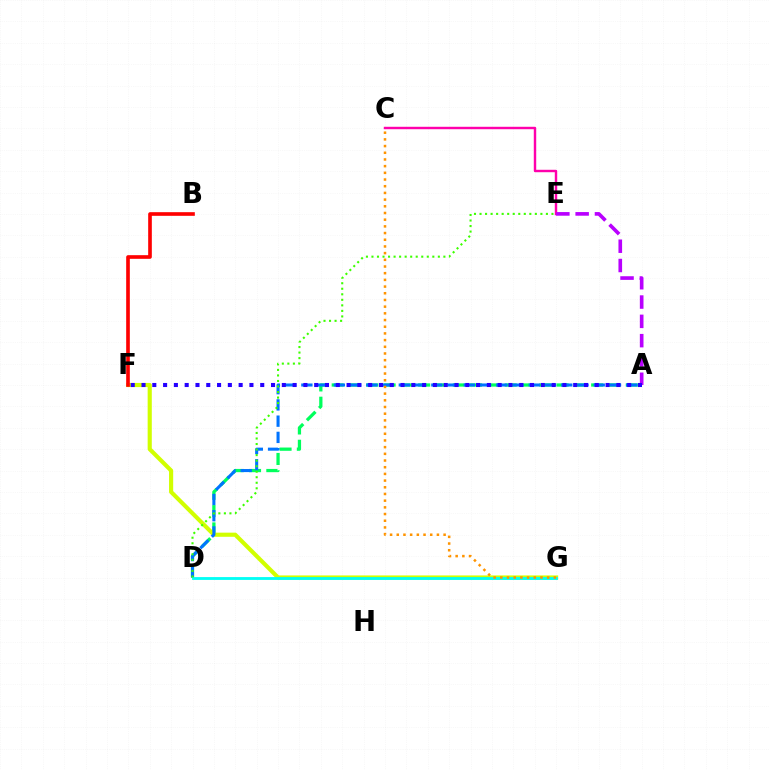{('A', 'D'): [{'color': '#00ff5c', 'line_style': 'dashed', 'thickness': 2.35}, {'color': '#0074ff', 'line_style': 'dashed', 'thickness': 2.21}], ('F', 'G'): [{'color': '#d1ff00', 'line_style': 'solid', 'thickness': 2.98}], ('C', 'E'): [{'color': '#ff00ac', 'line_style': 'solid', 'thickness': 1.75}], ('A', 'E'): [{'color': '#b900ff', 'line_style': 'dashed', 'thickness': 2.62}], ('A', 'F'): [{'color': '#2500ff', 'line_style': 'dotted', 'thickness': 2.93}], ('D', 'G'): [{'color': '#00fff6', 'line_style': 'solid', 'thickness': 2.04}], ('B', 'F'): [{'color': '#ff0000', 'line_style': 'solid', 'thickness': 2.63}], ('D', 'E'): [{'color': '#3dff00', 'line_style': 'dotted', 'thickness': 1.5}], ('C', 'G'): [{'color': '#ff9400', 'line_style': 'dotted', 'thickness': 1.82}]}